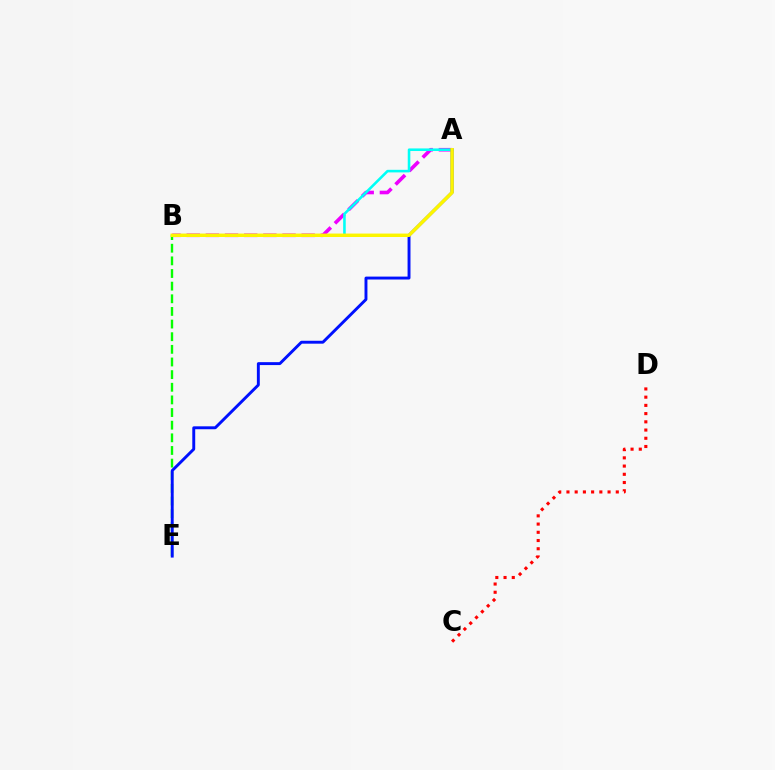{('B', 'E'): [{'color': '#08ff00', 'line_style': 'dashed', 'thickness': 1.72}], ('A', 'B'): [{'color': '#ee00ff', 'line_style': 'dashed', 'thickness': 2.6}, {'color': '#00fff6', 'line_style': 'solid', 'thickness': 1.86}, {'color': '#fcf500', 'line_style': 'solid', 'thickness': 2.47}], ('C', 'D'): [{'color': '#ff0000', 'line_style': 'dotted', 'thickness': 2.23}], ('A', 'E'): [{'color': '#0010ff', 'line_style': 'solid', 'thickness': 2.1}]}